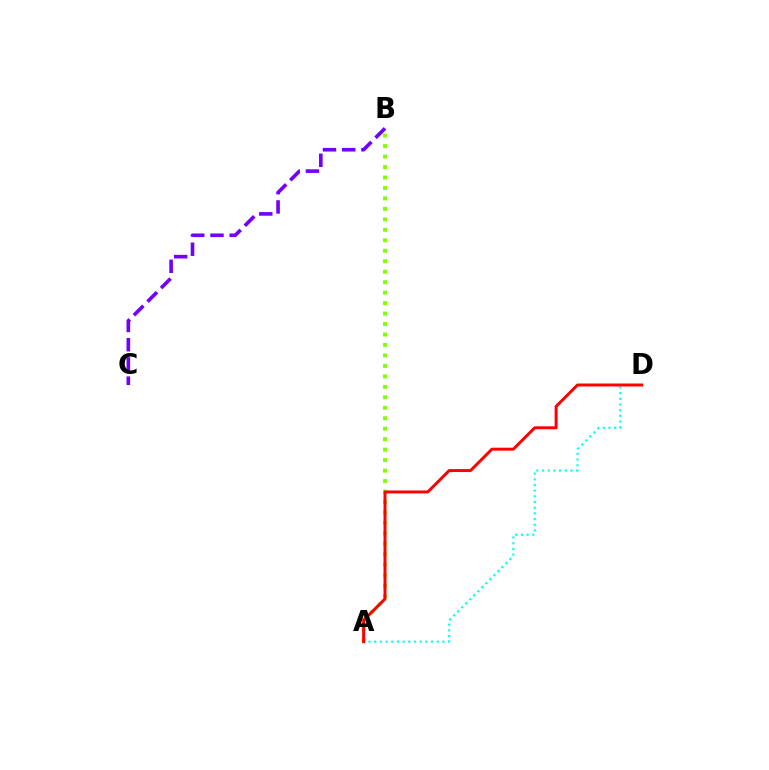{('A', 'D'): [{'color': '#00fff6', 'line_style': 'dotted', 'thickness': 1.55}, {'color': '#ff0000', 'line_style': 'solid', 'thickness': 2.13}], ('A', 'B'): [{'color': '#84ff00', 'line_style': 'dotted', 'thickness': 2.84}], ('B', 'C'): [{'color': '#7200ff', 'line_style': 'dashed', 'thickness': 2.61}]}